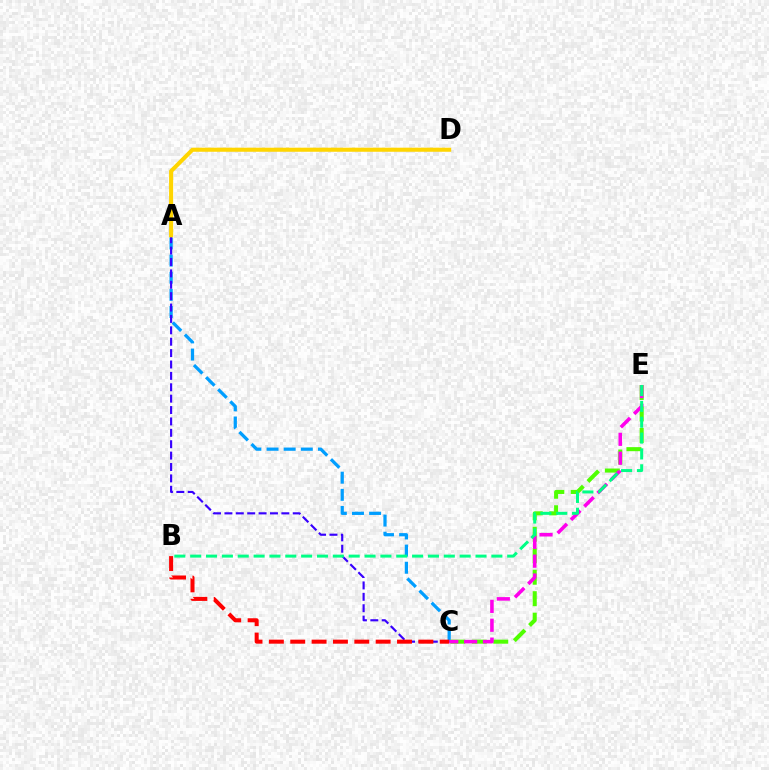{('A', 'C'): [{'color': '#009eff', 'line_style': 'dashed', 'thickness': 2.33}, {'color': '#3700ff', 'line_style': 'dashed', 'thickness': 1.55}], ('C', 'E'): [{'color': '#4fff00', 'line_style': 'dashed', 'thickness': 2.92}, {'color': '#ff00ed', 'line_style': 'dashed', 'thickness': 2.56}], ('A', 'D'): [{'color': '#ffd500', 'line_style': 'solid', 'thickness': 2.94}], ('B', 'C'): [{'color': '#ff0000', 'line_style': 'dashed', 'thickness': 2.9}], ('B', 'E'): [{'color': '#00ff86', 'line_style': 'dashed', 'thickness': 2.15}]}